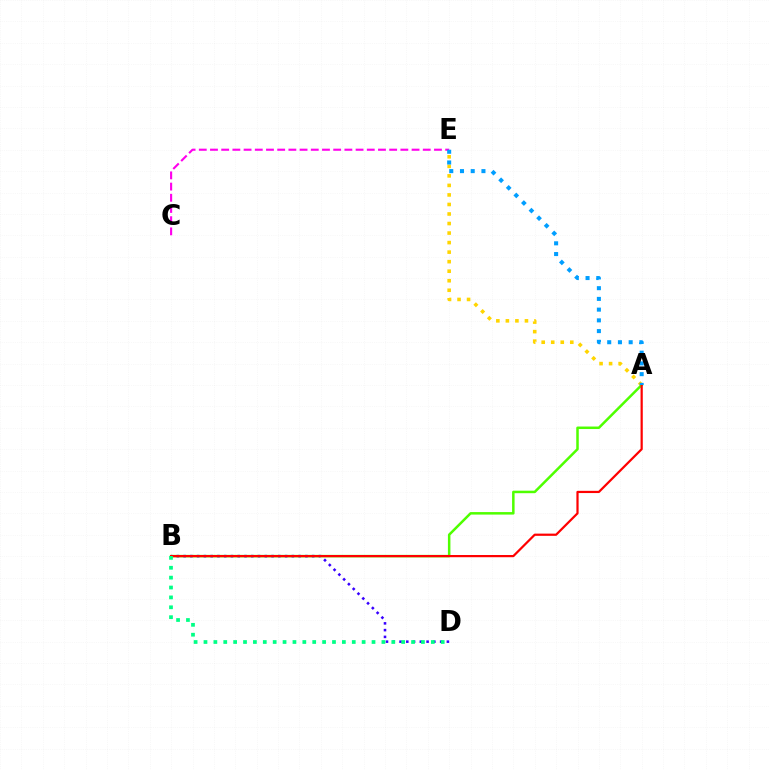{('A', 'E'): [{'color': '#ffd500', 'line_style': 'dotted', 'thickness': 2.59}, {'color': '#009eff', 'line_style': 'dotted', 'thickness': 2.91}], ('A', 'B'): [{'color': '#4fff00', 'line_style': 'solid', 'thickness': 1.8}, {'color': '#ff0000', 'line_style': 'solid', 'thickness': 1.6}], ('B', 'D'): [{'color': '#3700ff', 'line_style': 'dotted', 'thickness': 1.84}, {'color': '#00ff86', 'line_style': 'dotted', 'thickness': 2.69}], ('C', 'E'): [{'color': '#ff00ed', 'line_style': 'dashed', 'thickness': 1.52}]}